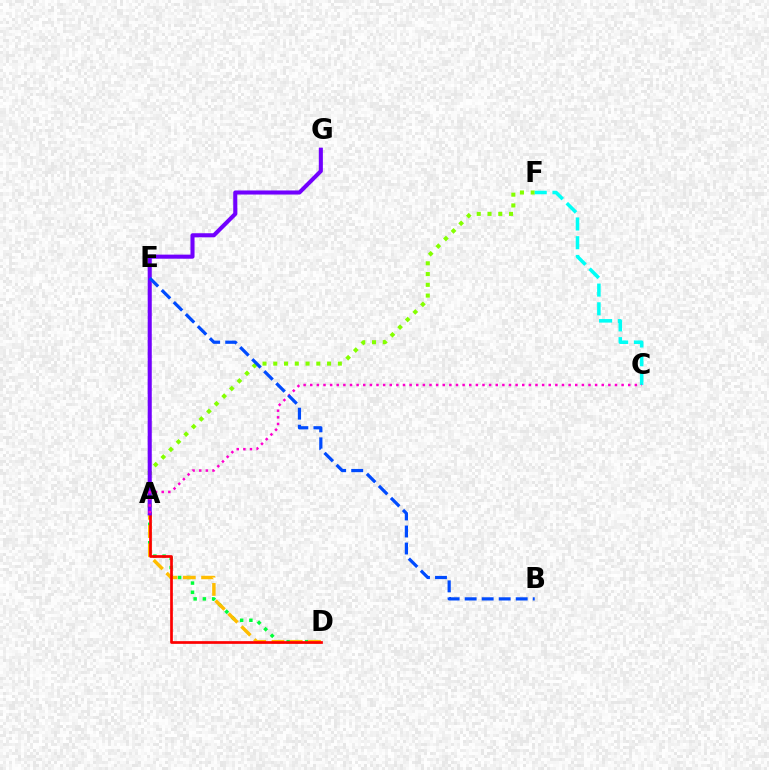{('A', 'D'): [{'color': '#00ff39', 'line_style': 'dotted', 'thickness': 2.51}, {'color': '#ffbd00', 'line_style': 'dashed', 'thickness': 2.48}, {'color': '#ff0000', 'line_style': 'solid', 'thickness': 1.95}], ('A', 'F'): [{'color': '#84ff00', 'line_style': 'dotted', 'thickness': 2.92}], ('C', 'F'): [{'color': '#00fff6', 'line_style': 'dashed', 'thickness': 2.55}], ('A', 'G'): [{'color': '#7200ff', 'line_style': 'solid', 'thickness': 2.93}], ('A', 'C'): [{'color': '#ff00cf', 'line_style': 'dotted', 'thickness': 1.8}], ('B', 'E'): [{'color': '#004bff', 'line_style': 'dashed', 'thickness': 2.31}]}